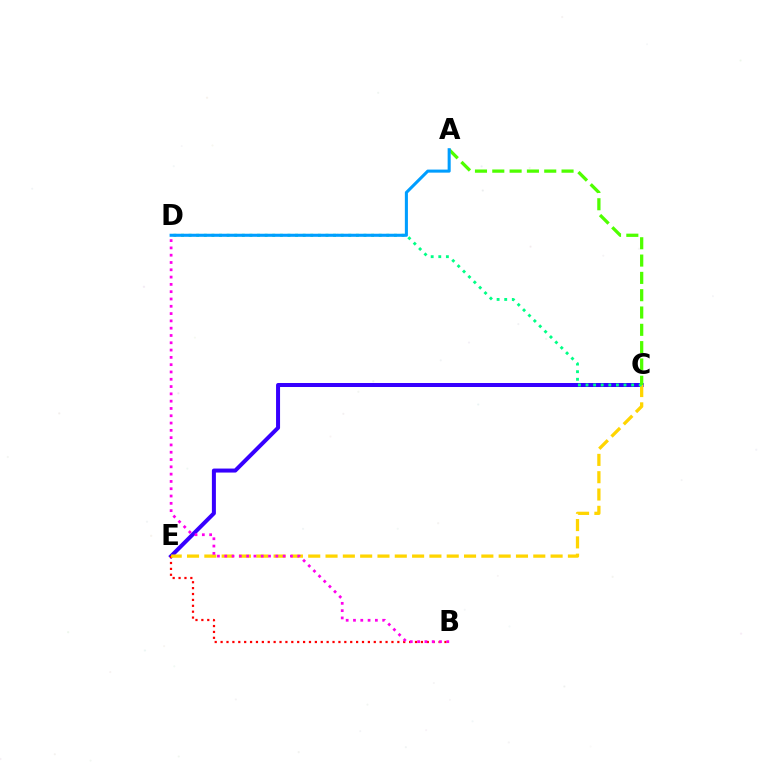{('C', 'E'): [{'color': '#3700ff', 'line_style': 'solid', 'thickness': 2.88}, {'color': '#ffd500', 'line_style': 'dashed', 'thickness': 2.35}], ('B', 'E'): [{'color': '#ff0000', 'line_style': 'dotted', 'thickness': 1.6}], ('B', 'D'): [{'color': '#ff00ed', 'line_style': 'dotted', 'thickness': 1.98}], ('C', 'D'): [{'color': '#00ff86', 'line_style': 'dotted', 'thickness': 2.07}], ('A', 'C'): [{'color': '#4fff00', 'line_style': 'dashed', 'thickness': 2.35}], ('A', 'D'): [{'color': '#009eff', 'line_style': 'solid', 'thickness': 2.2}]}